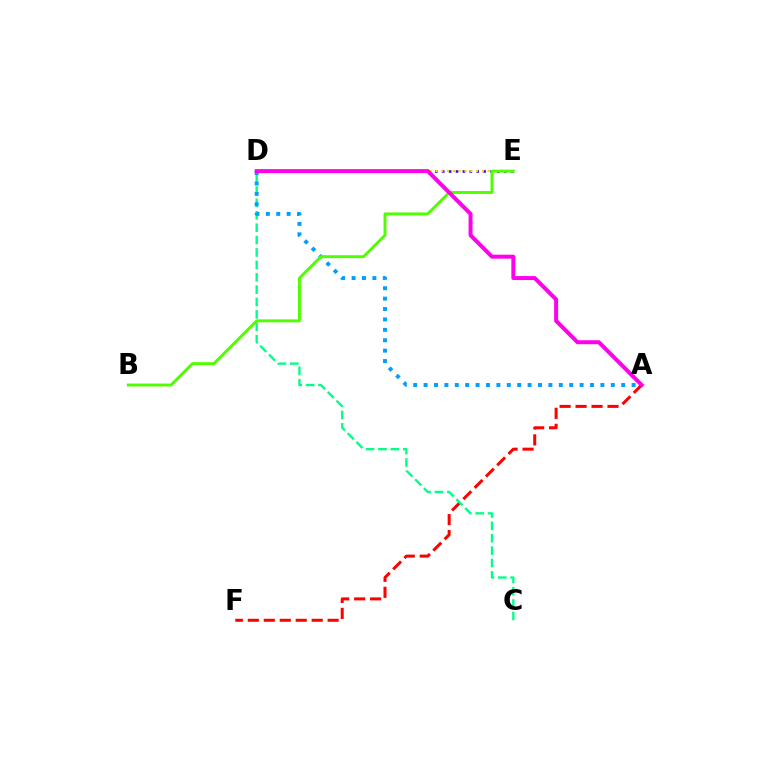{('D', 'E'): [{'color': '#3700ff', 'line_style': 'dotted', 'thickness': 1.87}, {'color': '#ffd500', 'line_style': 'dotted', 'thickness': 1.58}], ('A', 'F'): [{'color': '#ff0000', 'line_style': 'dashed', 'thickness': 2.17}], ('C', 'D'): [{'color': '#00ff86', 'line_style': 'dashed', 'thickness': 1.68}], ('A', 'D'): [{'color': '#009eff', 'line_style': 'dotted', 'thickness': 2.83}, {'color': '#ff00ed', 'line_style': 'solid', 'thickness': 2.86}], ('B', 'E'): [{'color': '#4fff00', 'line_style': 'solid', 'thickness': 2.1}]}